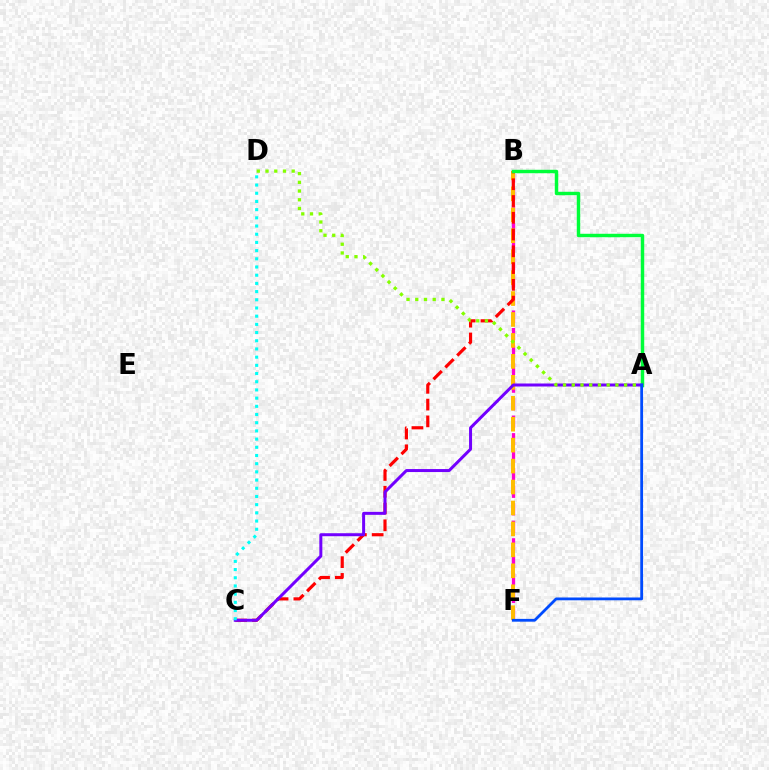{('B', 'F'): [{'color': '#ff00cf', 'line_style': 'dashed', 'thickness': 2.38}, {'color': '#ffbd00', 'line_style': 'dashed', 'thickness': 2.85}], ('B', 'C'): [{'color': '#ff0000', 'line_style': 'dashed', 'thickness': 2.28}], ('A', 'B'): [{'color': '#00ff39', 'line_style': 'solid', 'thickness': 2.47}], ('A', 'C'): [{'color': '#7200ff', 'line_style': 'solid', 'thickness': 2.16}], ('A', 'D'): [{'color': '#84ff00', 'line_style': 'dotted', 'thickness': 2.37}], ('C', 'D'): [{'color': '#00fff6', 'line_style': 'dotted', 'thickness': 2.23}], ('A', 'F'): [{'color': '#004bff', 'line_style': 'solid', 'thickness': 2.01}]}